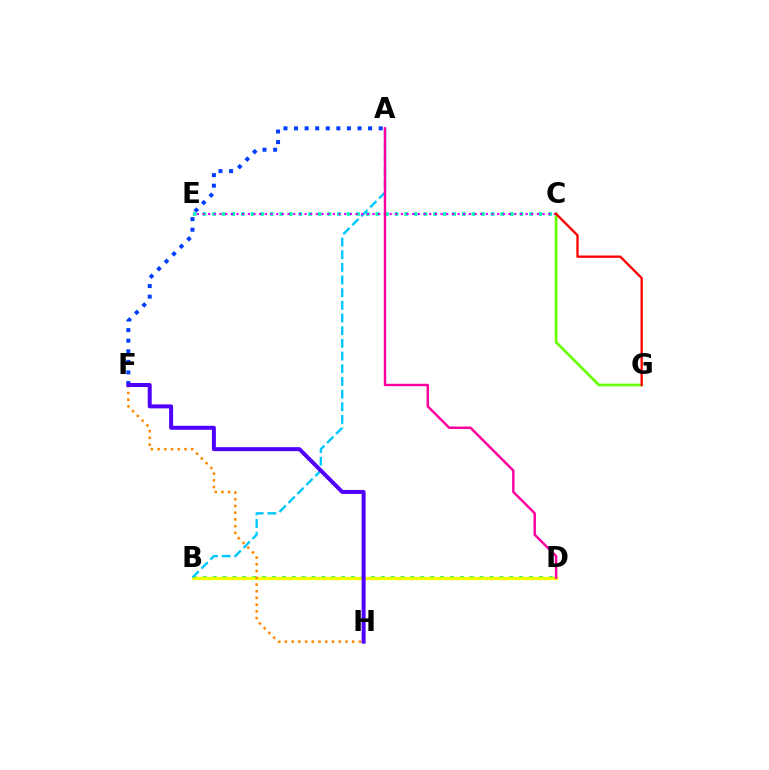{('A', 'F'): [{'color': '#003fff', 'line_style': 'dotted', 'thickness': 2.87}], ('C', 'G'): [{'color': '#66ff00', 'line_style': 'solid', 'thickness': 1.98}, {'color': '#ff0000', 'line_style': 'solid', 'thickness': 1.67}], ('B', 'D'): [{'color': '#00ff27', 'line_style': 'dotted', 'thickness': 2.69}, {'color': '#eeff00', 'line_style': 'solid', 'thickness': 2.39}], ('F', 'H'): [{'color': '#ff8800', 'line_style': 'dotted', 'thickness': 1.83}, {'color': '#4f00ff', 'line_style': 'solid', 'thickness': 2.87}], ('C', 'E'): [{'color': '#00ffaf', 'line_style': 'dotted', 'thickness': 2.61}, {'color': '#d600ff', 'line_style': 'dotted', 'thickness': 1.54}], ('A', 'B'): [{'color': '#00c7ff', 'line_style': 'dashed', 'thickness': 1.72}], ('A', 'D'): [{'color': '#ff00a0', 'line_style': 'solid', 'thickness': 1.76}]}